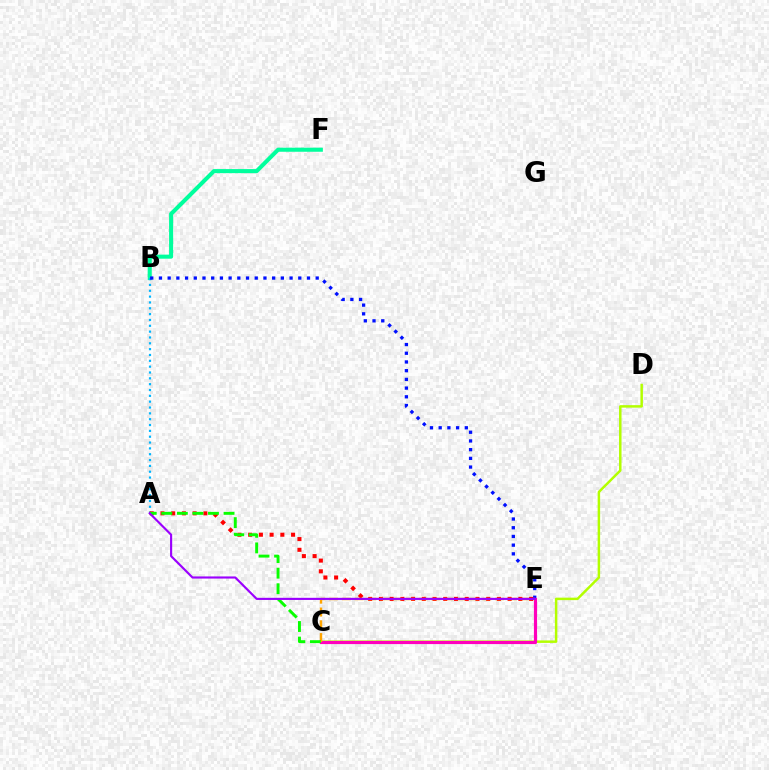{('B', 'F'): [{'color': '#00ff9d', 'line_style': 'solid', 'thickness': 2.93}], ('A', 'B'): [{'color': '#00b5ff', 'line_style': 'dotted', 'thickness': 1.59}], ('B', 'E'): [{'color': '#0010ff', 'line_style': 'dotted', 'thickness': 2.37}], ('C', 'D'): [{'color': '#b3ff00', 'line_style': 'solid', 'thickness': 1.79}], ('A', 'E'): [{'color': '#ff0000', 'line_style': 'dotted', 'thickness': 2.91}, {'color': '#9b00ff', 'line_style': 'solid', 'thickness': 1.54}], ('C', 'E'): [{'color': '#ff00bd', 'line_style': 'solid', 'thickness': 2.28}, {'color': '#ffa500', 'line_style': 'dashed', 'thickness': 1.74}], ('A', 'C'): [{'color': '#08ff00', 'line_style': 'dashed', 'thickness': 2.11}]}